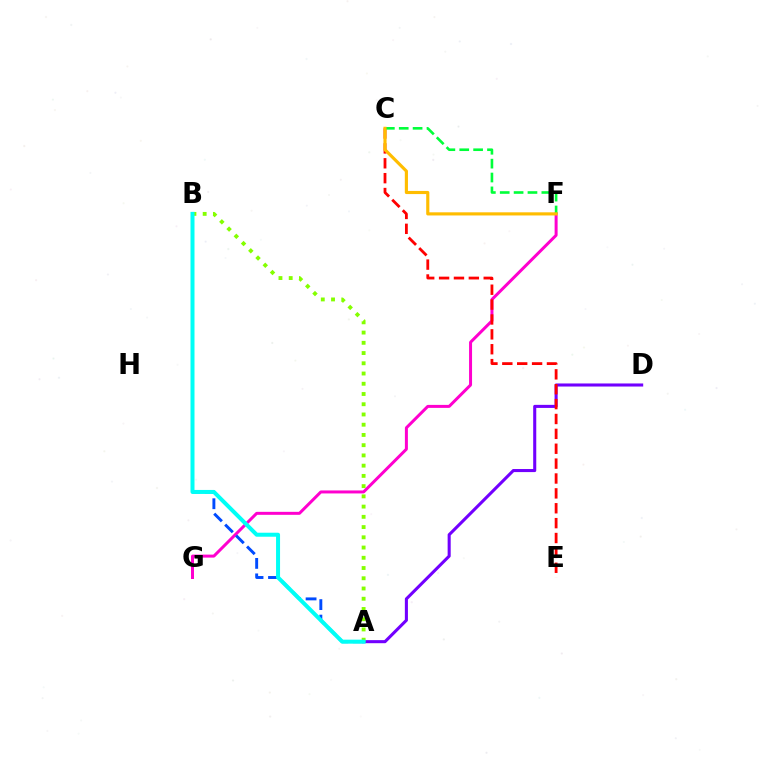{('A', 'D'): [{'color': '#7200ff', 'line_style': 'solid', 'thickness': 2.21}], ('F', 'G'): [{'color': '#ff00cf', 'line_style': 'solid', 'thickness': 2.15}], ('C', 'E'): [{'color': '#ff0000', 'line_style': 'dashed', 'thickness': 2.02}], ('C', 'F'): [{'color': '#00ff39', 'line_style': 'dashed', 'thickness': 1.88}, {'color': '#ffbd00', 'line_style': 'solid', 'thickness': 2.26}], ('A', 'B'): [{'color': '#004bff', 'line_style': 'dashed', 'thickness': 2.1}, {'color': '#84ff00', 'line_style': 'dotted', 'thickness': 2.78}, {'color': '#00fff6', 'line_style': 'solid', 'thickness': 2.88}]}